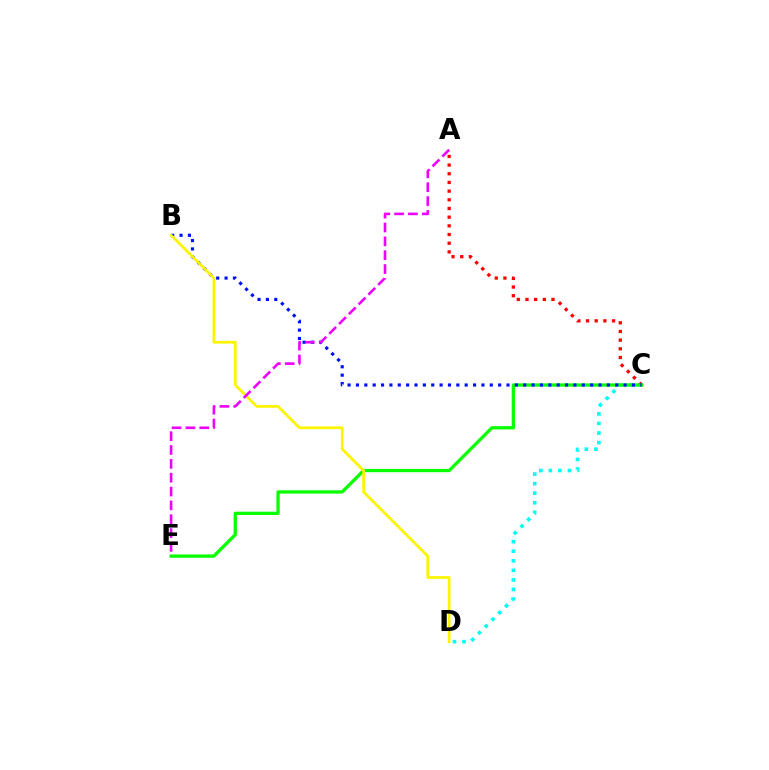{('C', 'D'): [{'color': '#00fff6', 'line_style': 'dotted', 'thickness': 2.6}], ('A', 'C'): [{'color': '#ff0000', 'line_style': 'dotted', 'thickness': 2.36}], ('C', 'E'): [{'color': '#08ff00', 'line_style': 'solid', 'thickness': 2.36}], ('B', 'C'): [{'color': '#0010ff', 'line_style': 'dotted', 'thickness': 2.27}], ('B', 'D'): [{'color': '#fcf500', 'line_style': 'solid', 'thickness': 1.97}], ('A', 'E'): [{'color': '#ee00ff', 'line_style': 'dashed', 'thickness': 1.88}]}